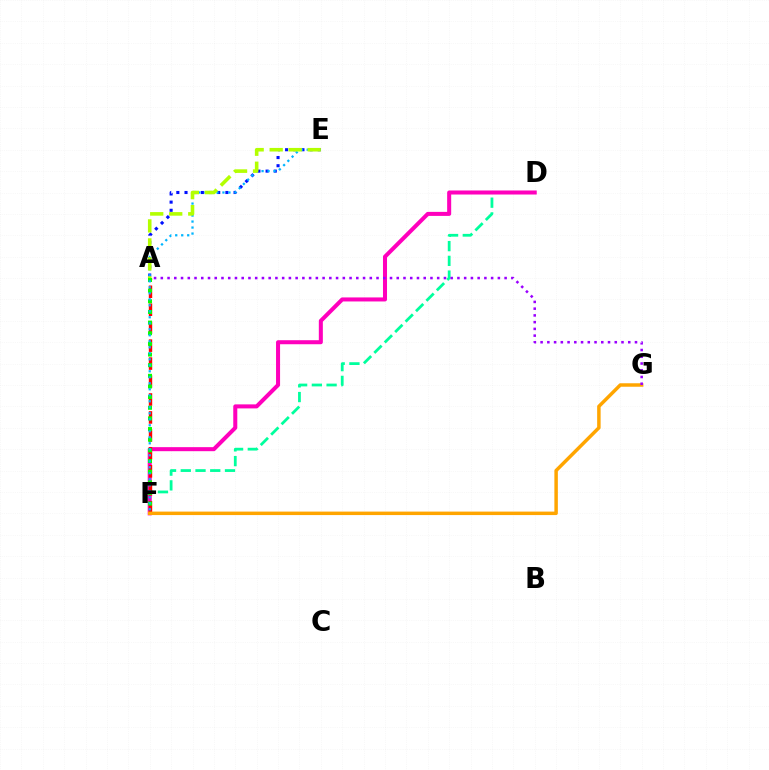{('A', 'E'): [{'color': '#0010ff', 'line_style': 'dotted', 'thickness': 2.22}, {'color': '#b3ff00', 'line_style': 'dashed', 'thickness': 2.58}], ('D', 'F'): [{'color': '#00ff9d', 'line_style': 'dashed', 'thickness': 2.0}, {'color': '#ff00bd', 'line_style': 'solid', 'thickness': 2.9}], ('A', 'F'): [{'color': '#ff0000', 'line_style': 'dashed', 'thickness': 2.44}, {'color': '#08ff00', 'line_style': 'dotted', 'thickness': 2.89}], ('E', 'F'): [{'color': '#00b5ff', 'line_style': 'dotted', 'thickness': 1.63}], ('F', 'G'): [{'color': '#ffa500', 'line_style': 'solid', 'thickness': 2.5}], ('A', 'G'): [{'color': '#9b00ff', 'line_style': 'dotted', 'thickness': 1.83}]}